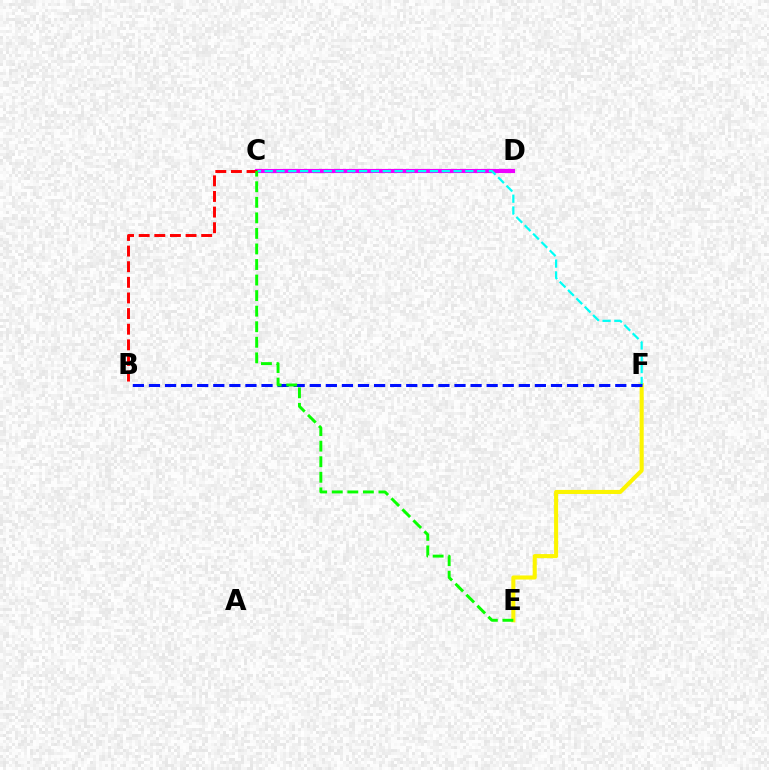{('C', 'D'): [{'color': '#ee00ff', 'line_style': 'solid', 'thickness': 2.97}], ('E', 'F'): [{'color': '#fcf500', 'line_style': 'solid', 'thickness': 2.93}], ('C', 'F'): [{'color': '#00fff6', 'line_style': 'dashed', 'thickness': 1.6}], ('B', 'F'): [{'color': '#0010ff', 'line_style': 'dashed', 'thickness': 2.18}], ('B', 'C'): [{'color': '#ff0000', 'line_style': 'dashed', 'thickness': 2.12}], ('C', 'E'): [{'color': '#08ff00', 'line_style': 'dashed', 'thickness': 2.11}]}